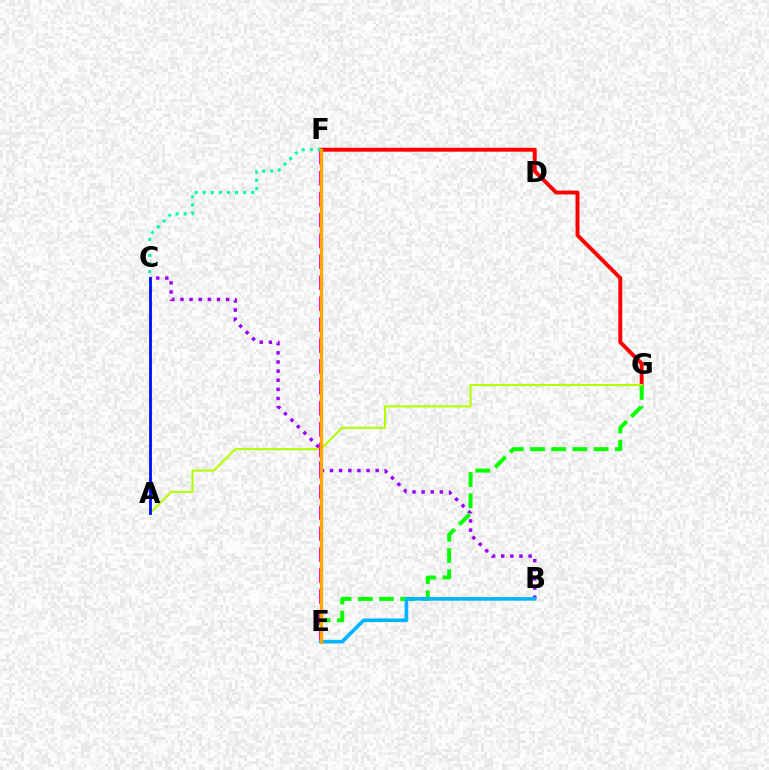{('B', 'C'): [{'color': '#9b00ff', 'line_style': 'dotted', 'thickness': 2.48}], ('F', 'G'): [{'color': '#ff0000', 'line_style': 'solid', 'thickness': 2.82}], ('E', 'G'): [{'color': '#08ff00', 'line_style': 'dashed', 'thickness': 2.88}], ('A', 'G'): [{'color': '#b3ff00', 'line_style': 'solid', 'thickness': 1.53}], ('E', 'F'): [{'color': '#ff00bd', 'line_style': 'dashed', 'thickness': 2.84}, {'color': '#ffa500', 'line_style': 'solid', 'thickness': 2.33}], ('C', 'F'): [{'color': '#00ff9d', 'line_style': 'dotted', 'thickness': 2.19}], ('A', 'C'): [{'color': '#0010ff', 'line_style': 'solid', 'thickness': 2.05}], ('B', 'E'): [{'color': '#00b5ff', 'line_style': 'solid', 'thickness': 2.59}]}